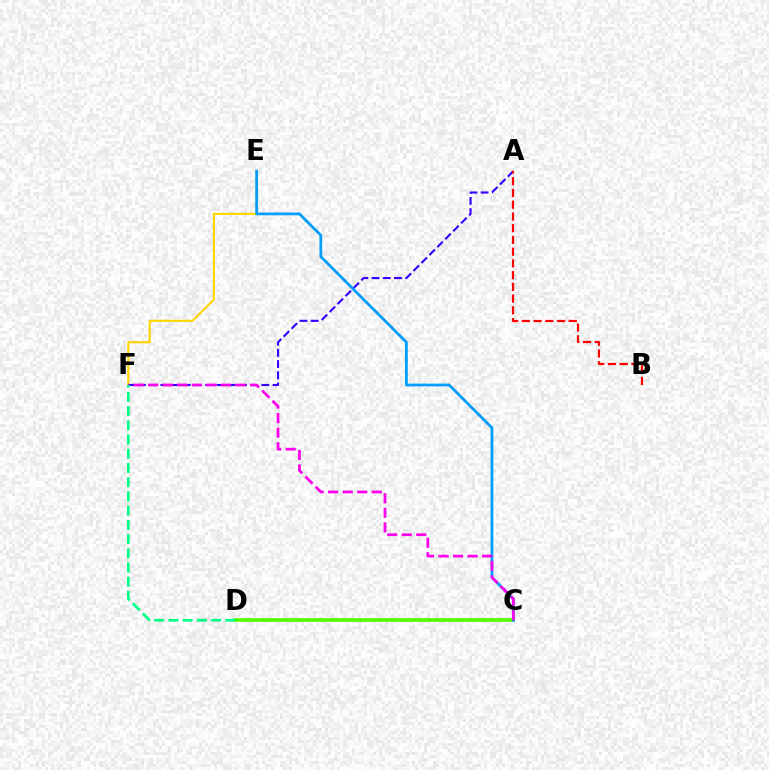{('E', 'F'): [{'color': '#ffd500', 'line_style': 'solid', 'thickness': 1.51}], ('A', 'F'): [{'color': '#3700ff', 'line_style': 'dashed', 'thickness': 1.52}], ('C', 'D'): [{'color': '#4fff00', 'line_style': 'solid', 'thickness': 2.58}], ('C', 'E'): [{'color': '#009eff', 'line_style': 'solid', 'thickness': 2.0}], ('A', 'B'): [{'color': '#ff0000', 'line_style': 'dashed', 'thickness': 1.59}], ('C', 'F'): [{'color': '#ff00ed', 'line_style': 'dashed', 'thickness': 1.98}], ('D', 'F'): [{'color': '#00ff86', 'line_style': 'dashed', 'thickness': 1.93}]}